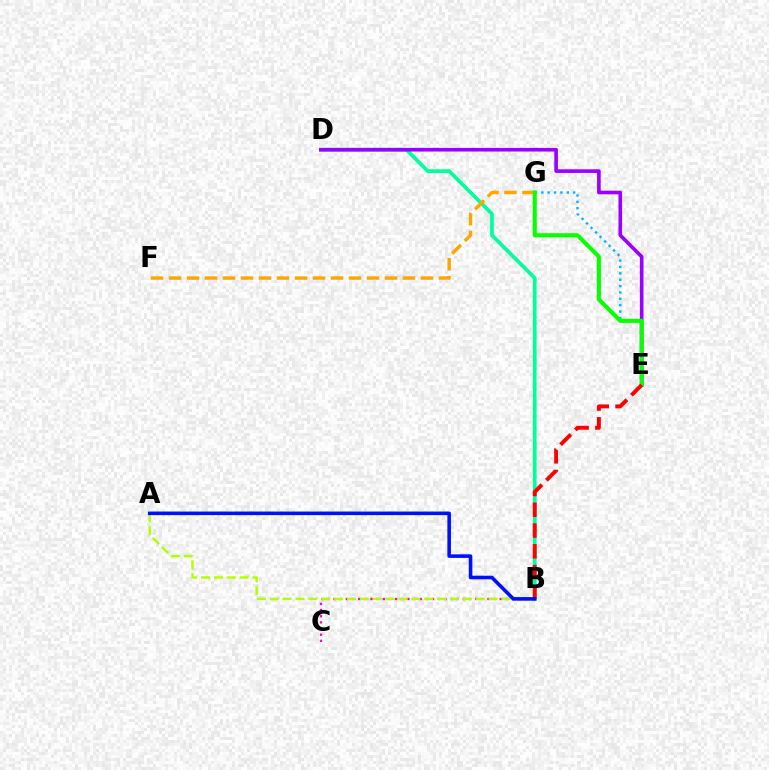{('E', 'G'): [{'color': '#00b5ff', 'line_style': 'dotted', 'thickness': 1.73}, {'color': '#08ff00', 'line_style': 'solid', 'thickness': 2.94}], ('B', 'C'): [{'color': '#ff00bd', 'line_style': 'dotted', 'thickness': 1.67}], ('B', 'D'): [{'color': '#00ff9d', 'line_style': 'solid', 'thickness': 2.68}], ('F', 'G'): [{'color': '#ffa500', 'line_style': 'dashed', 'thickness': 2.44}], ('D', 'E'): [{'color': '#9b00ff', 'line_style': 'solid', 'thickness': 2.62}], ('A', 'B'): [{'color': '#b3ff00', 'line_style': 'dashed', 'thickness': 1.75}, {'color': '#0010ff', 'line_style': 'solid', 'thickness': 2.58}], ('B', 'E'): [{'color': '#ff0000', 'line_style': 'dashed', 'thickness': 2.82}]}